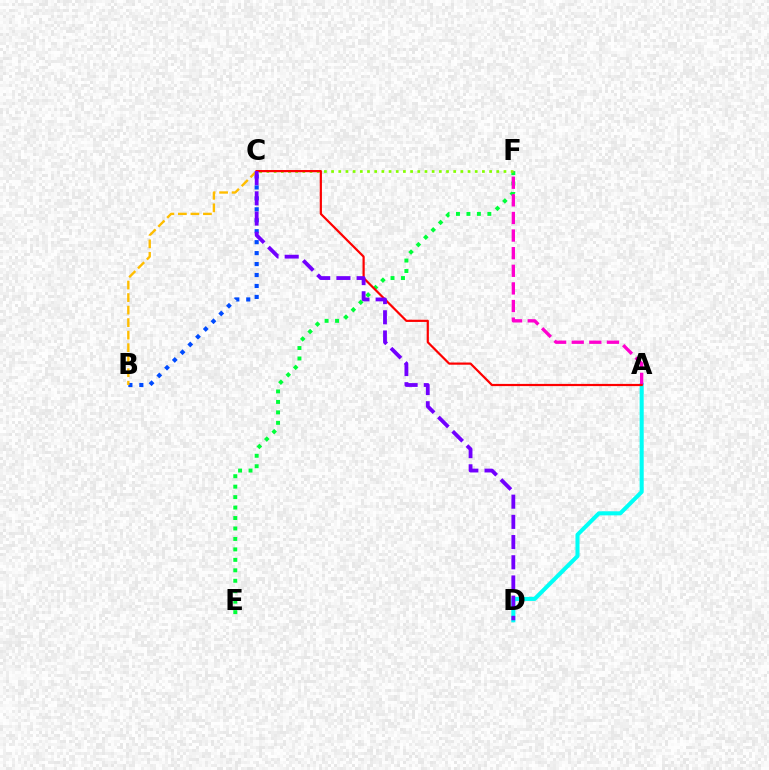{('E', 'F'): [{'color': '#00ff39', 'line_style': 'dotted', 'thickness': 2.84}], ('C', 'F'): [{'color': '#84ff00', 'line_style': 'dotted', 'thickness': 1.95}], ('B', 'C'): [{'color': '#004bff', 'line_style': 'dotted', 'thickness': 2.97}, {'color': '#ffbd00', 'line_style': 'dashed', 'thickness': 1.7}], ('A', 'D'): [{'color': '#00fff6', 'line_style': 'solid', 'thickness': 2.92}], ('A', 'F'): [{'color': '#ff00cf', 'line_style': 'dashed', 'thickness': 2.39}], ('A', 'C'): [{'color': '#ff0000', 'line_style': 'solid', 'thickness': 1.58}], ('C', 'D'): [{'color': '#7200ff', 'line_style': 'dashed', 'thickness': 2.74}]}